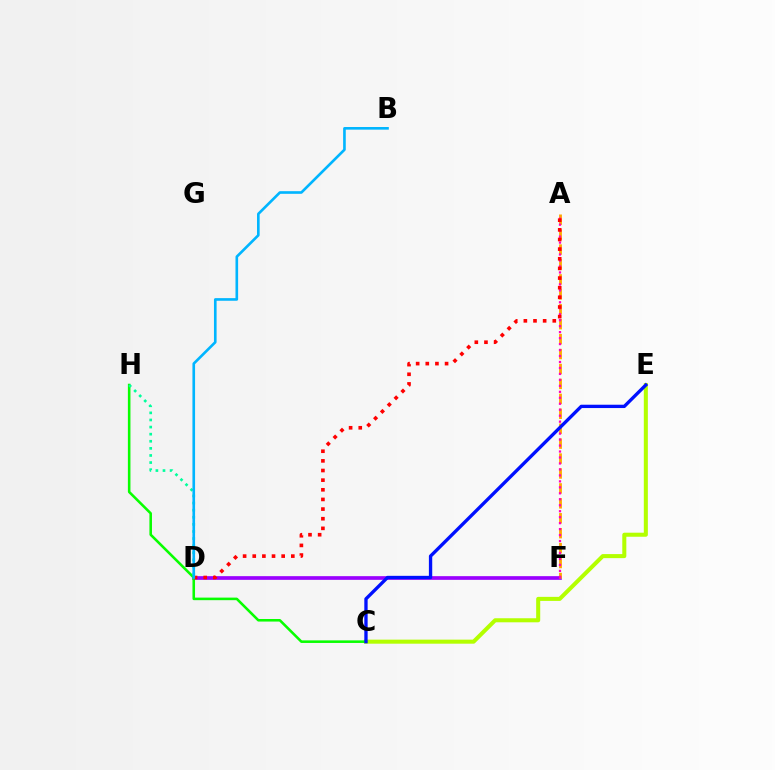{('D', 'F'): [{'color': '#9b00ff', 'line_style': 'solid', 'thickness': 2.65}], ('A', 'F'): [{'color': '#ffa500', 'line_style': 'dashed', 'thickness': 2.03}, {'color': '#ff00bd', 'line_style': 'dotted', 'thickness': 1.62}], ('C', 'E'): [{'color': '#b3ff00', 'line_style': 'solid', 'thickness': 2.91}, {'color': '#0010ff', 'line_style': 'solid', 'thickness': 2.4}], ('C', 'H'): [{'color': '#08ff00', 'line_style': 'solid', 'thickness': 1.85}], ('D', 'H'): [{'color': '#00ff9d', 'line_style': 'dotted', 'thickness': 1.93}], ('A', 'D'): [{'color': '#ff0000', 'line_style': 'dotted', 'thickness': 2.62}], ('B', 'D'): [{'color': '#00b5ff', 'line_style': 'solid', 'thickness': 1.9}]}